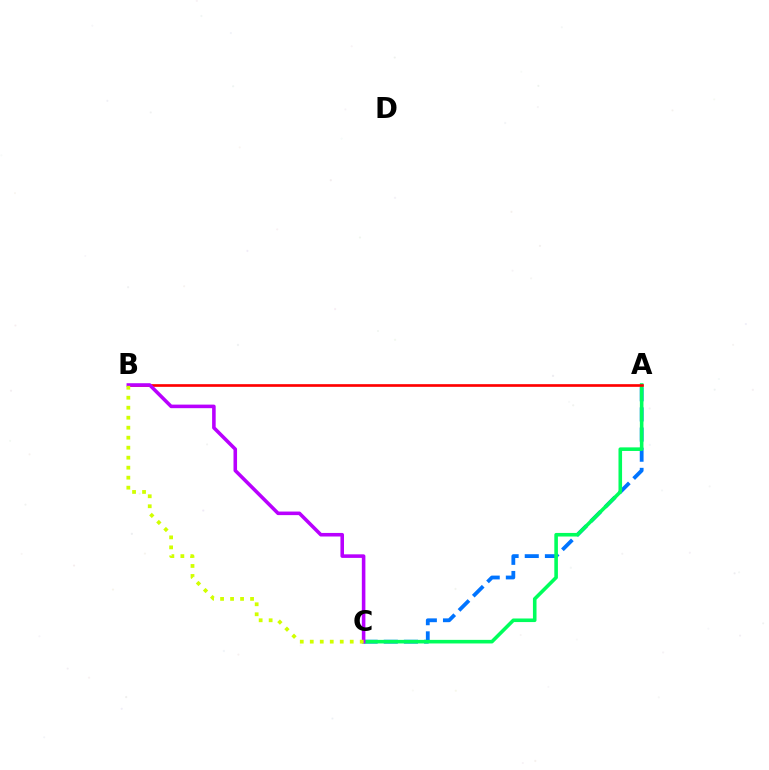{('A', 'C'): [{'color': '#0074ff', 'line_style': 'dashed', 'thickness': 2.74}, {'color': '#00ff5c', 'line_style': 'solid', 'thickness': 2.58}], ('A', 'B'): [{'color': '#ff0000', 'line_style': 'solid', 'thickness': 1.92}], ('B', 'C'): [{'color': '#b900ff', 'line_style': 'solid', 'thickness': 2.57}, {'color': '#d1ff00', 'line_style': 'dotted', 'thickness': 2.72}]}